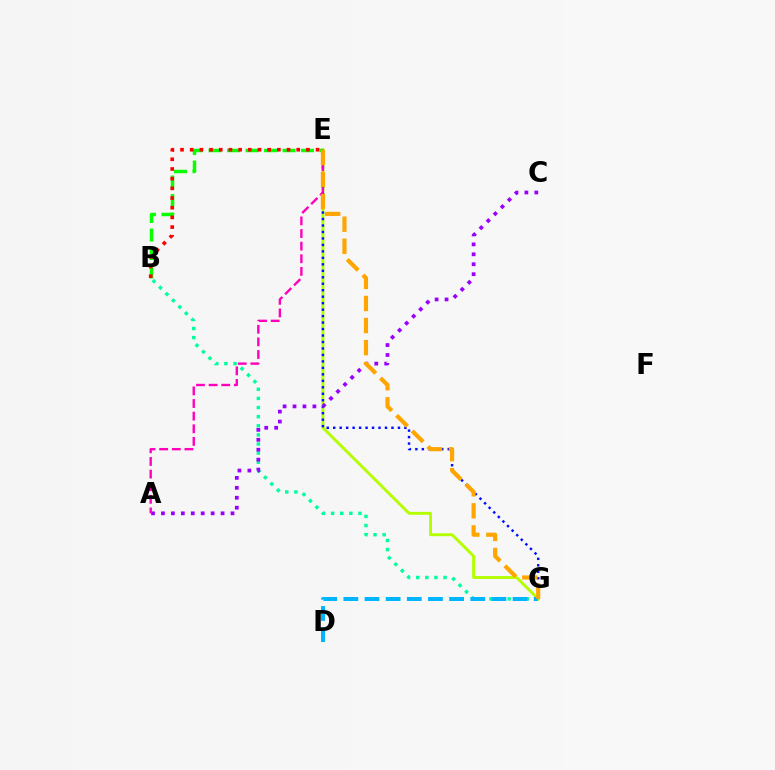{('E', 'G'): [{'color': '#b3ff00', 'line_style': 'solid', 'thickness': 2.09}, {'color': '#0010ff', 'line_style': 'dotted', 'thickness': 1.76}, {'color': '#ffa500', 'line_style': 'dashed', 'thickness': 3.0}], ('B', 'E'): [{'color': '#08ff00', 'line_style': 'dashed', 'thickness': 2.51}, {'color': '#ff0000', 'line_style': 'dotted', 'thickness': 2.63}], ('B', 'G'): [{'color': '#00ff9d', 'line_style': 'dotted', 'thickness': 2.48}], ('A', 'C'): [{'color': '#9b00ff', 'line_style': 'dotted', 'thickness': 2.7}], ('A', 'E'): [{'color': '#ff00bd', 'line_style': 'dashed', 'thickness': 1.71}], ('D', 'G'): [{'color': '#00b5ff', 'line_style': 'dashed', 'thickness': 2.87}]}